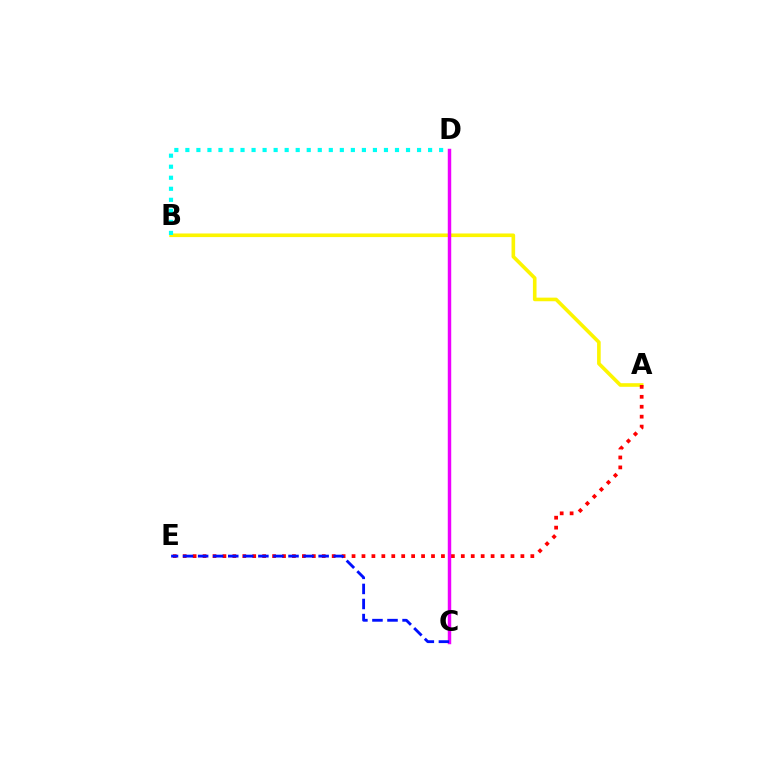{('A', 'B'): [{'color': '#fcf500', 'line_style': 'solid', 'thickness': 2.6}], ('B', 'D'): [{'color': '#00fff6', 'line_style': 'dotted', 'thickness': 3.0}], ('A', 'E'): [{'color': '#ff0000', 'line_style': 'dotted', 'thickness': 2.7}], ('C', 'D'): [{'color': '#08ff00', 'line_style': 'dashed', 'thickness': 2.0}, {'color': '#ee00ff', 'line_style': 'solid', 'thickness': 2.49}], ('C', 'E'): [{'color': '#0010ff', 'line_style': 'dashed', 'thickness': 2.05}]}